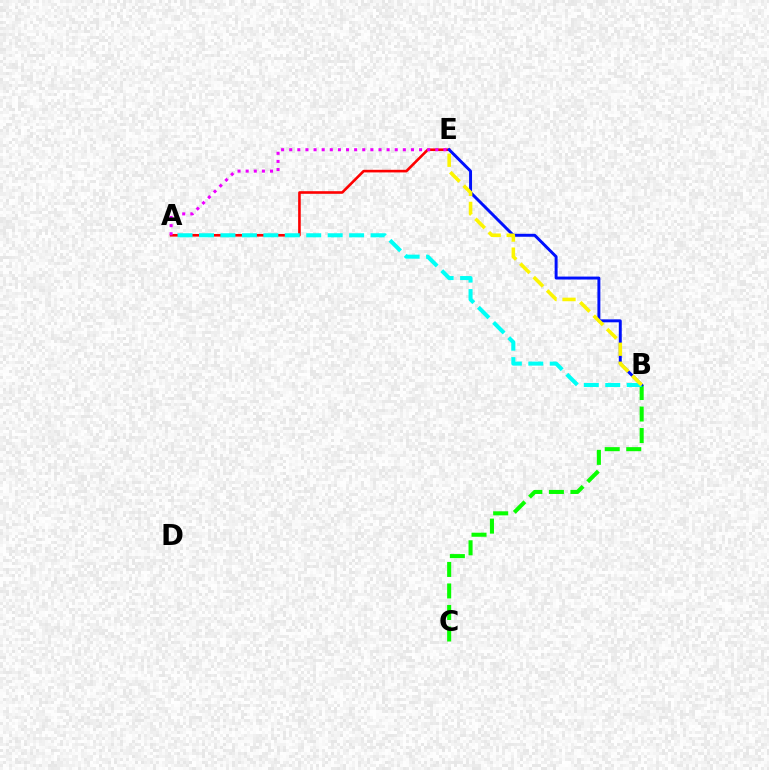{('A', 'E'): [{'color': '#ff0000', 'line_style': 'solid', 'thickness': 1.88}, {'color': '#ee00ff', 'line_style': 'dotted', 'thickness': 2.21}], ('B', 'C'): [{'color': '#08ff00', 'line_style': 'dashed', 'thickness': 2.92}], ('B', 'E'): [{'color': '#0010ff', 'line_style': 'solid', 'thickness': 2.12}, {'color': '#fcf500', 'line_style': 'dashed', 'thickness': 2.58}], ('A', 'B'): [{'color': '#00fff6', 'line_style': 'dashed', 'thickness': 2.91}]}